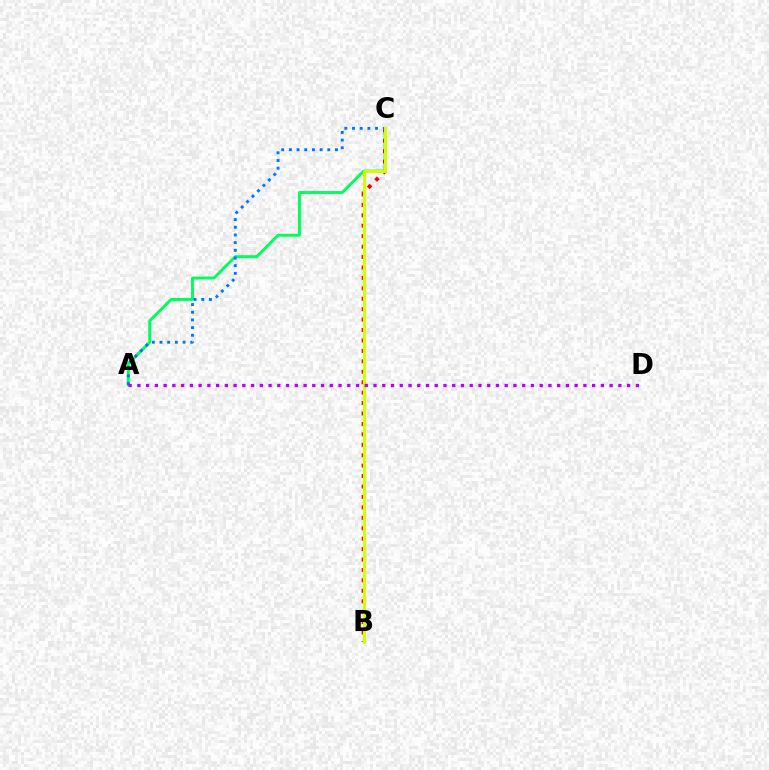{('A', 'C'): [{'color': '#00ff5c', 'line_style': 'solid', 'thickness': 2.11}, {'color': '#0074ff', 'line_style': 'dotted', 'thickness': 2.09}], ('B', 'C'): [{'color': '#ff0000', 'line_style': 'dotted', 'thickness': 2.83}, {'color': '#d1ff00', 'line_style': 'solid', 'thickness': 2.17}], ('A', 'D'): [{'color': '#b900ff', 'line_style': 'dotted', 'thickness': 2.38}]}